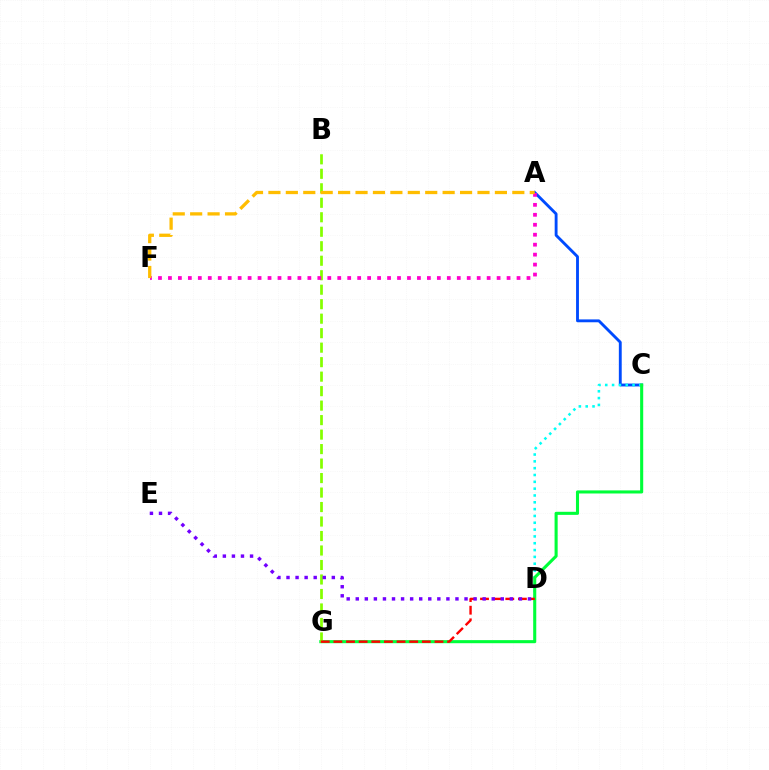{('A', 'C'): [{'color': '#004bff', 'line_style': 'solid', 'thickness': 2.06}], ('C', 'D'): [{'color': '#00fff6', 'line_style': 'dotted', 'thickness': 1.85}], ('C', 'G'): [{'color': '#00ff39', 'line_style': 'solid', 'thickness': 2.22}], ('B', 'G'): [{'color': '#84ff00', 'line_style': 'dashed', 'thickness': 1.97}], ('A', 'F'): [{'color': '#ff00cf', 'line_style': 'dotted', 'thickness': 2.71}, {'color': '#ffbd00', 'line_style': 'dashed', 'thickness': 2.37}], ('D', 'G'): [{'color': '#ff0000', 'line_style': 'dashed', 'thickness': 1.72}], ('D', 'E'): [{'color': '#7200ff', 'line_style': 'dotted', 'thickness': 2.46}]}